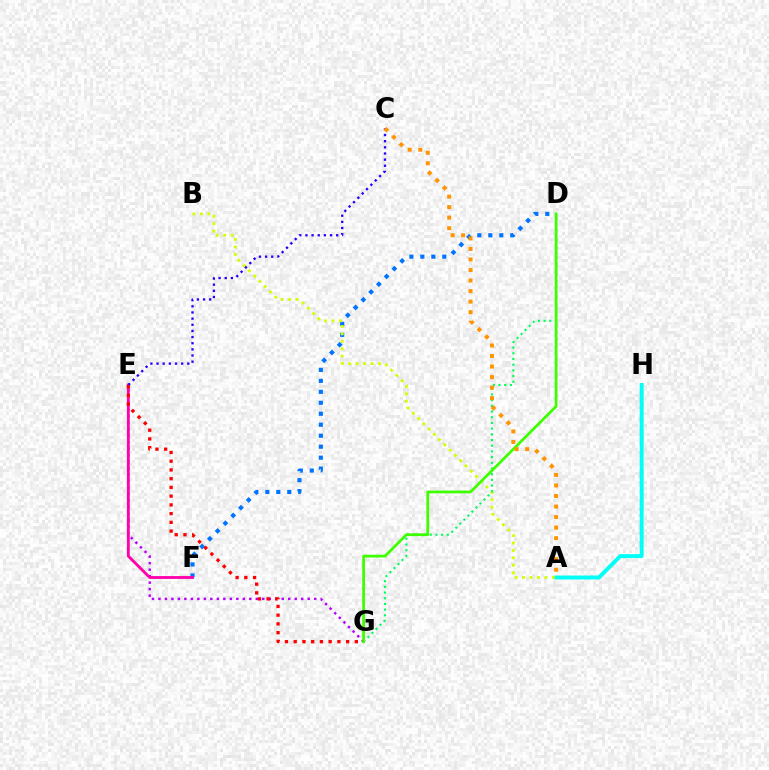{('A', 'H'): [{'color': '#00fff6', 'line_style': 'solid', 'thickness': 2.83}], ('E', 'G'): [{'color': '#b900ff', 'line_style': 'dotted', 'thickness': 1.76}, {'color': '#ff0000', 'line_style': 'dotted', 'thickness': 2.37}], ('D', 'F'): [{'color': '#0074ff', 'line_style': 'dotted', 'thickness': 2.98}], ('A', 'B'): [{'color': '#d1ff00', 'line_style': 'dotted', 'thickness': 2.02}], ('D', 'G'): [{'color': '#00ff5c', 'line_style': 'dotted', 'thickness': 1.55}, {'color': '#3dff00', 'line_style': 'solid', 'thickness': 1.99}], ('E', 'F'): [{'color': '#ff00ac', 'line_style': 'solid', 'thickness': 2.04}], ('C', 'E'): [{'color': '#2500ff', 'line_style': 'dotted', 'thickness': 1.67}], ('A', 'C'): [{'color': '#ff9400', 'line_style': 'dotted', 'thickness': 2.86}]}